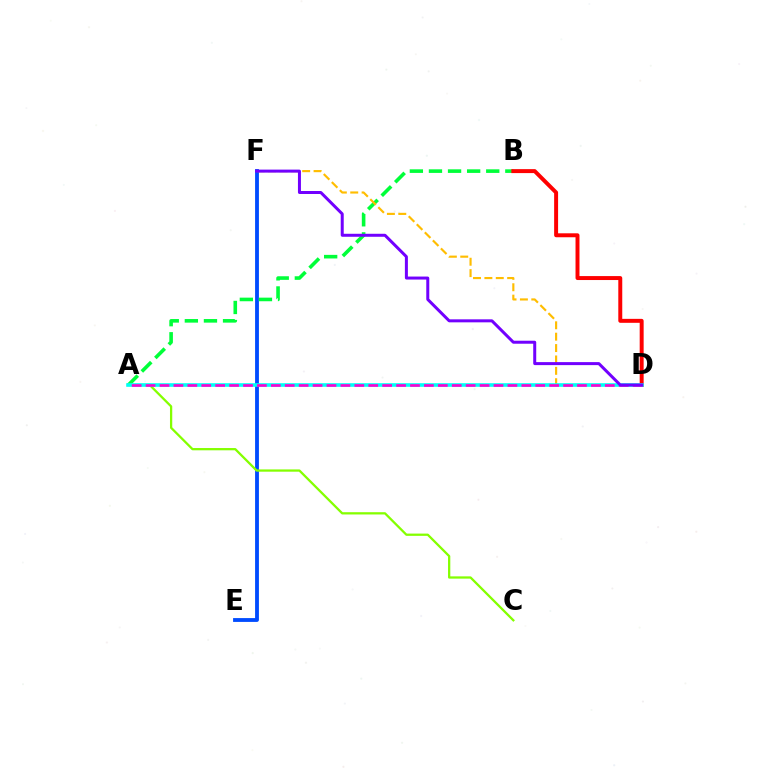{('E', 'F'): [{'color': '#004bff', 'line_style': 'solid', 'thickness': 2.76}], ('A', 'B'): [{'color': '#00ff39', 'line_style': 'dashed', 'thickness': 2.59}], ('B', 'D'): [{'color': '#ff0000', 'line_style': 'solid', 'thickness': 2.85}], ('A', 'C'): [{'color': '#84ff00', 'line_style': 'solid', 'thickness': 1.63}], ('D', 'F'): [{'color': '#ffbd00', 'line_style': 'dashed', 'thickness': 1.55}, {'color': '#7200ff', 'line_style': 'solid', 'thickness': 2.16}], ('A', 'D'): [{'color': '#00fff6', 'line_style': 'solid', 'thickness': 2.59}, {'color': '#ff00cf', 'line_style': 'dashed', 'thickness': 1.89}]}